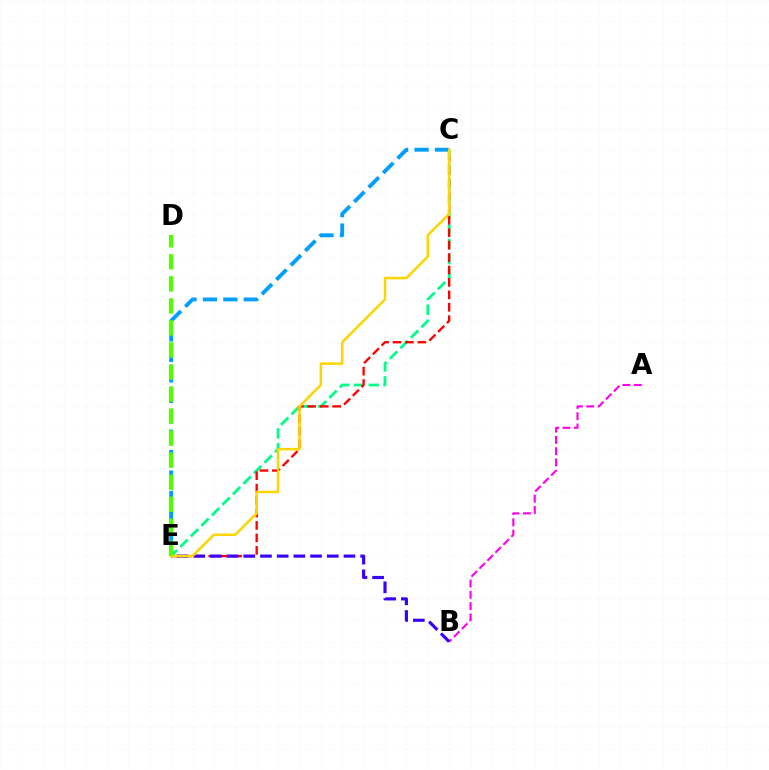{('C', 'E'): [{'color': '#00ff86', 'line_style': 'dashed', 'thickness': 2.02}, {'color': '#009eff', 'line_style': 'dashed', 'thickness': 2.78}, {'color': '#ff0000', 'line_style': 'dashed', 'thickness': 1.69}, {'color': '#ffd500', 'line_style': 'solid', 'thickness': 1.81}], ('A', 'B'): [{'color': '#ff00ed', 'line_style': 'dashed', 'thickness': 1.53}], ('B', 'E'): [{'color': '#3700ff', 'line_style': 'dashed', 'thickness': 2.27}], ('D', 'E'): [{'color': '#4fff00', 'line_style': 'dashed', 'thickness': 2.99}]}